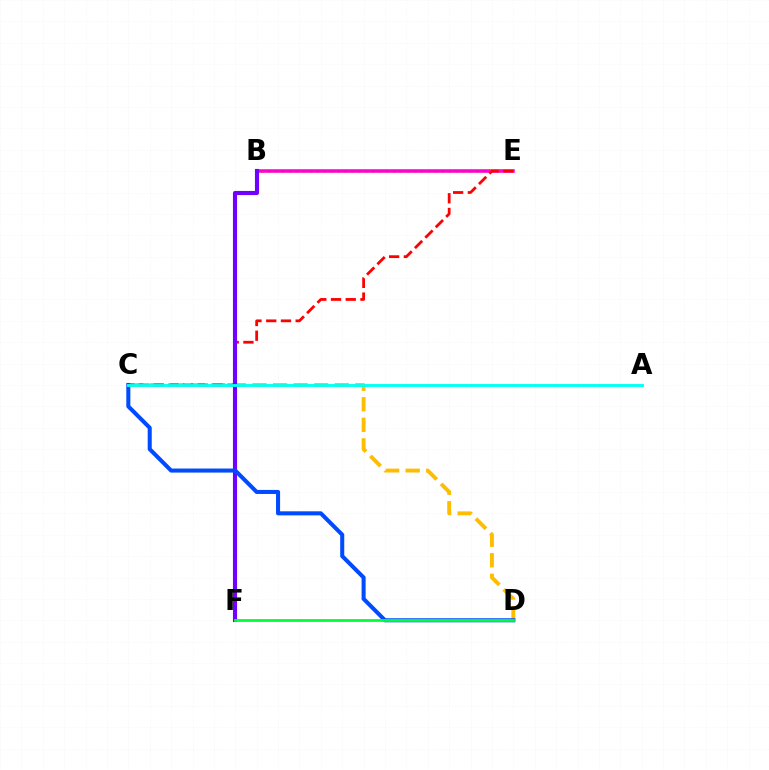{('C', 'D'): [{'color': '#ffbd00', 'line_style': 'dashed', 'thickness': 2.79}, {'color': '#004bff', 'line_style': 'solid', 'thickness': 2.92}], ('B', 'E'): [{'color': '#84ff00', 'line_style': 'dotted', 'thickness': 1.89}, {'color': '#ff00cf', 'line_style': 'solid', 'thickness': 2.55}], ('C', 'E'): [{'color': '#ff0000', 'line_style': 'dashed', 'thickness': 2.0}], ('B', 'F'): [{'color': '#7200ff', 'line_style': 'solid', 'thickness': 2.96}], ('D', 'F'): [{'color': '#00ff39', 'line_style': 'solid', 'thickness': 2.01}], ('A', 'C'): [{'color': '#00fff6', 'line_style': 'solid', 'thickness': 2.06}]}